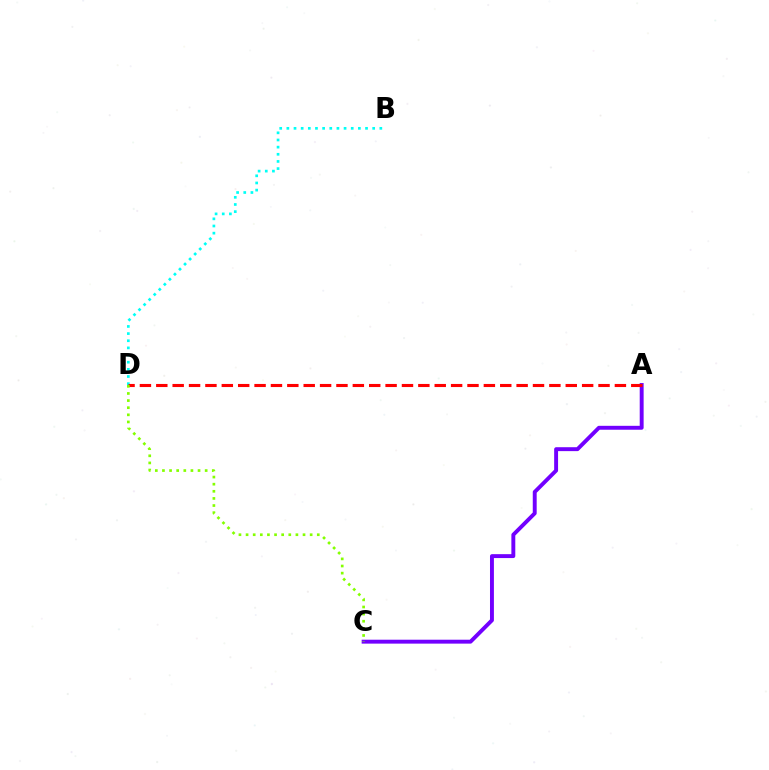{('A', 'C'): [{'color': '#7200ff', 'line_style': 'solid', 'thickness': 2.82}], ('B', 'D'): [{'color': '#00fff6', 'line_style': 'dotted', 'thickness': 1.94}], ('A', 'D'): [{'color': '#ff0000', 'line_style': 'dashed', 'thickness': 2.23}], ('C', 'D'): [{'color': '#84ff00', 'line_style': 'dotted', 'thickness': 1.93}]}